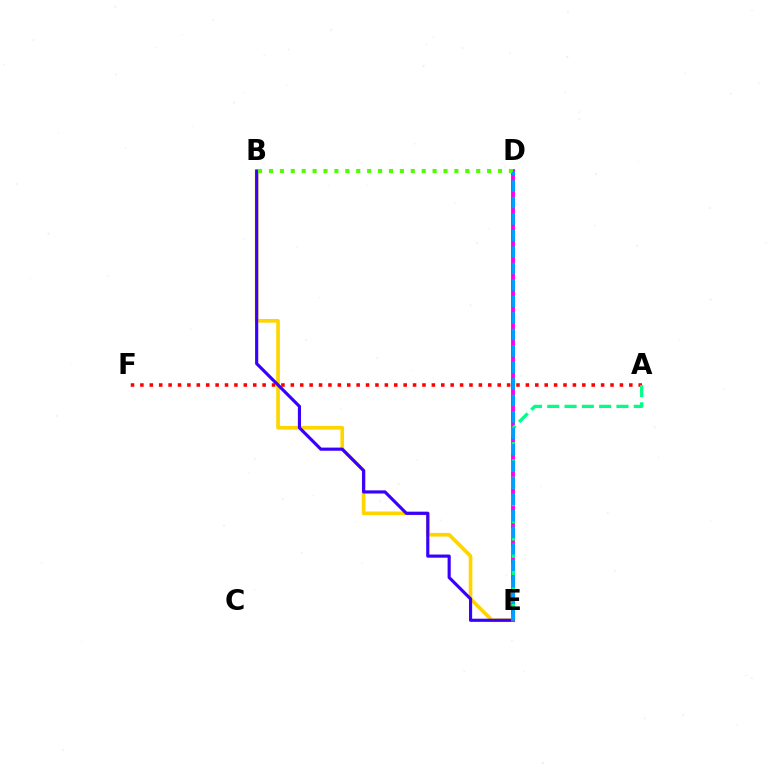{('A', 'F'): [{'color': '#ff0000', 'line_style': 'dotted', 'thickness': 2.55}], ('B', 'E'): [{'color': '#ffd500', 'line_style': 'solid', 'thickness': 2.65}, {'color': '#3700ff', 'line_style': 'solid', 'thickness': 2.26}], ('D', 'E'): [{'color': '#ff00ed', 'line_style': 'solid', 'thickness': 2.8}, {'color': '#009eff', 'line_style': 'dashed', 'thickness': 2.24}], ('A', 'E'): [{'color': '#00ff86', 'line_style': 'dashed', 'thickness': 2.35}], ('B', 'D'): [{'color': '#4fff00', 'line_style': 'dotted', 'thickness': 2.96}]}